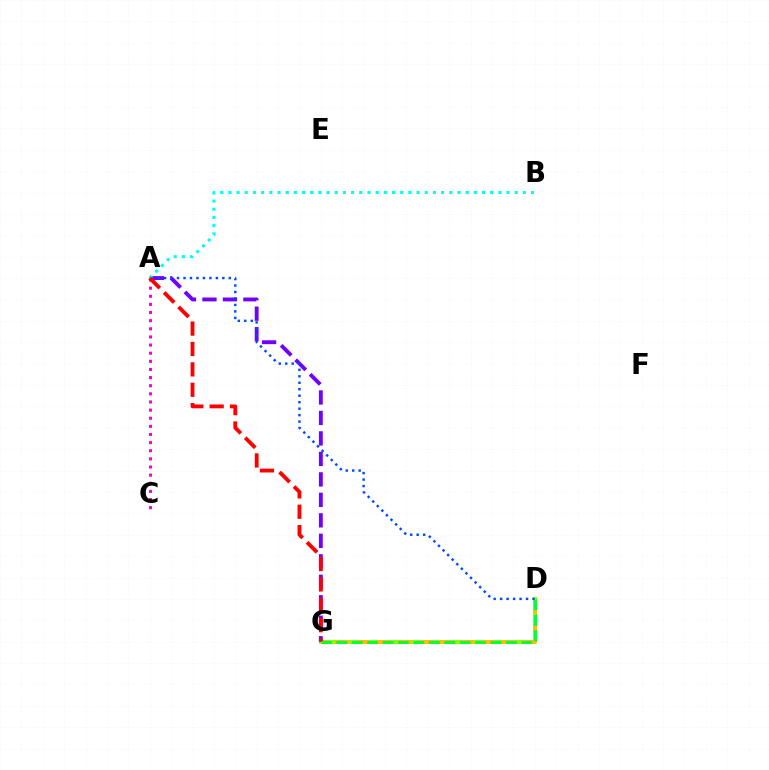{('A', 'C'): [{'color': '#ff00cf', 'line_style': 'dotted', 'thickness': 2.21}], ('D', 'G'): [{'color': '#84ff00', 'line_style': 'solid', 'thickness': 2.84}, {'color': '#ffbd00', 'line_style': 'dashed', 'thickness': 2.82}, {'color': '#00ff39', 'line_style': 'dashed', 'thickness': 2.1}], ('A', 'G'): [{'color': '#7200ff', 'line_style': 'dashed', 'thickness': 2.78}, {'color': '#ff0000', 'line_style': 'dashed', 'thickness': 2.77}], ('A', 'D'): [{'color': '#004bff', 'line_style': 'dotted', 'thickness': 1.76}], ('A', 'B'): [{'color': '#00fff6', 'line_style': 'dotted', 'thickness': 2.22}]}